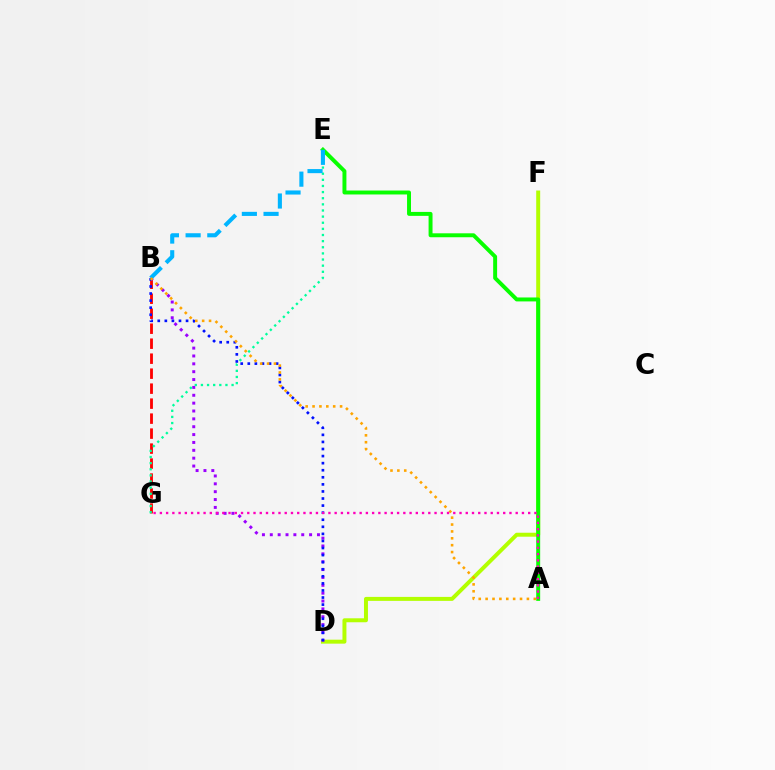{('D', 'F'): [{'color': '#b3ff00', 'line_style': 'solid', 'thickness': 2.85}], ('B', 'G'): [{'color': '#ff0000', 'line_style': 'dashed', 'thickness': 2.04}], ('E', 'G'): [{'color': '#00ff9d', 'line_style': 'dotted', 'thickness': 1.67}], ('B', 'D'): [{'color': '#9b00ff', 'line_style': 'dotted', 'thickness': 2.14}, {'color': '#0010ff', 'line_style': 'dotted', 'thickness': 1.92}], ('A', 'E'): [{'color': '#08ff00', 'line_style': 'solid', 'thickness': 2.84}], ('B', 'E'): [{'color': '#00b5ff', 'line_style': 'dashed', 'thickness': 2.95}], ('A', 'B'): [{'color': '#ffa500', 'line_style': 'dotted', 'thickness': 1.87}], ('A', 'G'): [{'color': '#ff00bd', 'line_style': 'dotted', 'thickness': 1.7}]}